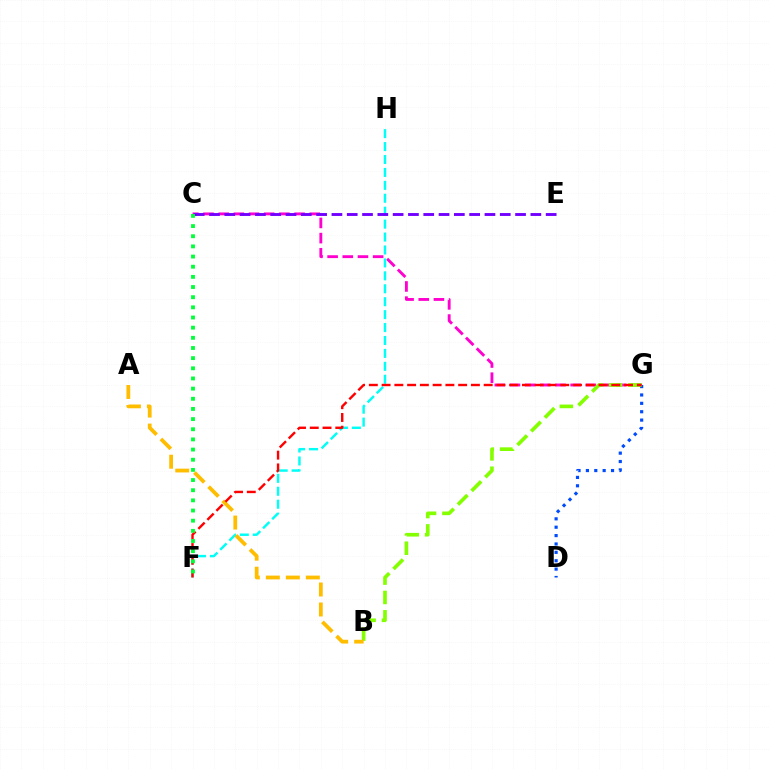{('D', 'G'): [{'color': '#004bff', 'line_style': 'dotted', 'thickness': 2.28}], ('C', 'G'): [{'color': '#ff00cf', 'line_style': 'dashed', 'thickness': 2.06}], ('F', 'H'): [{'color': '#00fff6', 'line_style': 'dashed', 'thickness': 1.76}], ('B', 'G'): [{'color': '#84ff00', 'line_style': 'dashed', 'thickness': 2.63}], ('C', 'E'): [{'color': '#7200ff', 'line_style': 'dashed', 'thickness': 2.08}], ('A', 'B'): [{'color': '#ffbd00', 'line_style': 'dashed', 'thickness': 2.72}], ('F', 'G'): [{'color': '#ff0000', 'line_style': 'dashed', 'thickness': 1.73}], ('C', 'F'): [{'color': '#00ff39', 'line_style': 'dotted', 'thickness': 2.76}]}